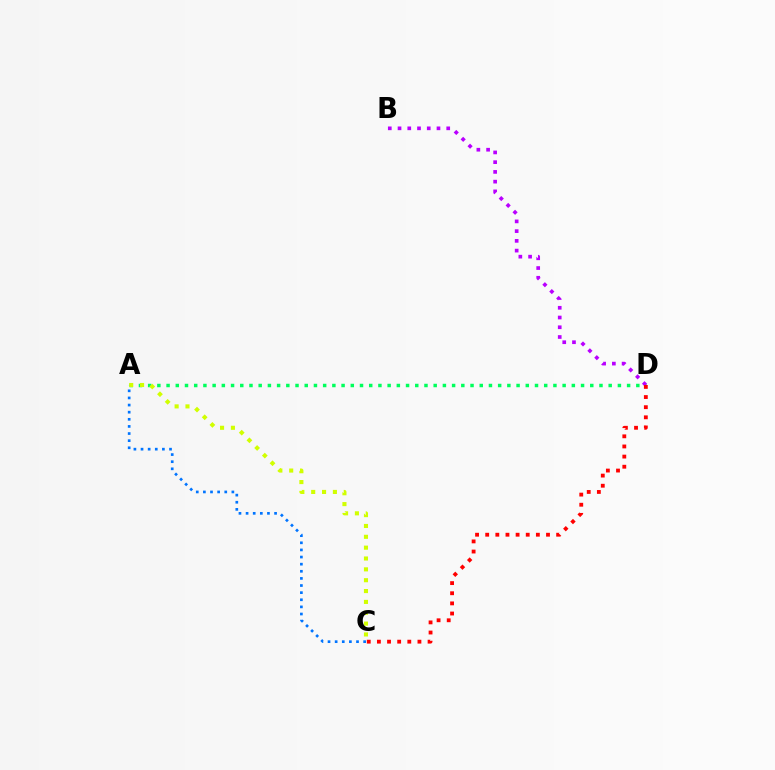{('A', 'D'): [{'color': '#00ff5c', 'line_style': 'dotted', 'thickness': 2.5}], ('A', 'C'): [{'color': '#d1ff00', 'line_style': 'dotted', 'thickness': 2.95}, {'color': '#0074ff', 'line_style': 'dotted', 'thickness': 1.93}], ('B', 'D'): [{'color': '#b900ff', 'line_style': 'dotted', 'thickness': 2.65}], ('C', 'D'): [{'color': '#ff0000', 'line_style': 'dotted', 'thickness': 2.75}]}